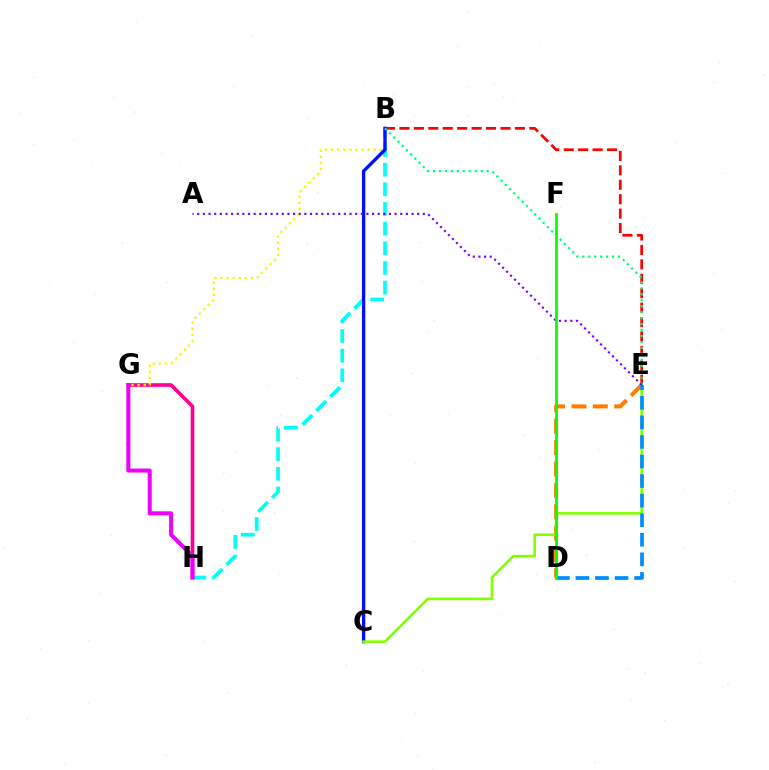{('B', 'H'): [{'color': '#00fff6', 'line_style': 'dashed', 'thickness': 2.67}], ('G', 'H'): [{'color': '#ff0094', 'line_style': 'solid', 'thickness': 2.61}, {'color': '#ee00ff', 'line_style': 'solid', 'thickness': 2.9}], ('D', 'E'): [{'color': '#ff7c00', 'line_style': 'dashed', 'thickness': 2.9}, {'color': '#008cff', 'line_style': 'dashed', 'thickness': 2.66}], ('B', 'G'): [{'color': '#fcf500', 'line_style': 'dotted', 'thickness': 1.66}], ('B', 'E'): [{'color': '#ff0000', 'line_style': 'dashed', 'thickness': 1.96}, {'color': '#00ff74', 'line_style': 'dotted', 'thickness': 1.62}], ('B', 'C'): [{'color': '#0010ff', 'line_style': 'solid', 'thickness': 2.41}], ('C', 'E'): [{'color': '#84ff00', 'line_style': 'solid', 'thickness': 1.88}], ('A', 'E'): [{'color': '#7200ff', 'line_style': 'dotted', 'thickness': 1.53}], ('D', 'F'): [{'color': '#08ff00', 'line_style': 'solid', 'thickness': 2.02}]}